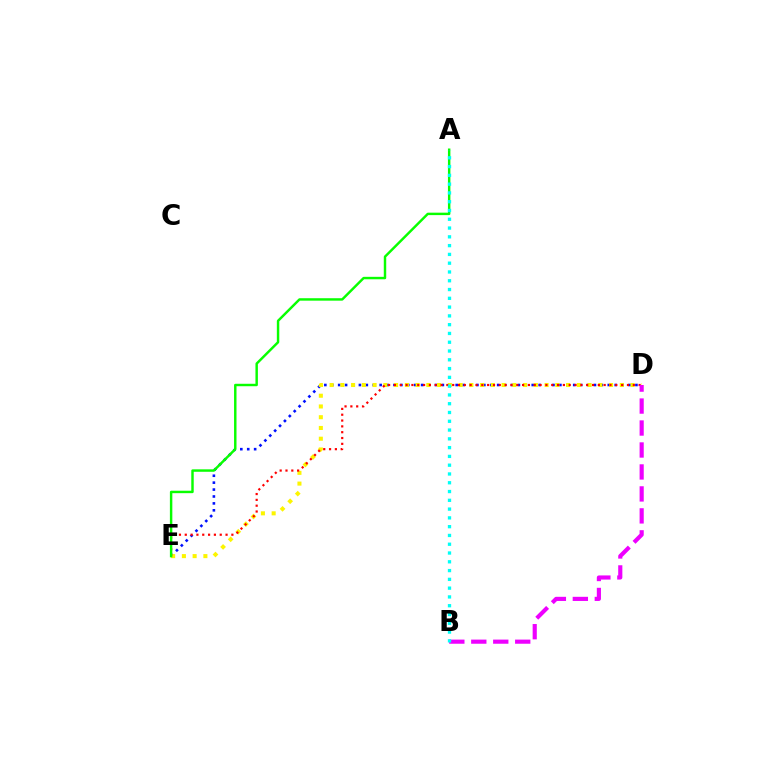{('D', 'E'): [{'color': '#0010ff', 'line_style': 'dotted', 'thickness': 1.88}, {'color': '#fcf500', 'line_style': 'dotted', 'thickness': 2.92}, {'color': '#ff0000', 'line_style': 'dotted', 'thickness': 1.58}], ('B', 'D'): [{'color': '#ee00ff', 'line_style': 'dashed', 'thickness': 2.98}], ('A', 'E'): [{'color': '#08ff00', 'line_style': 'solid', 'thickness': 1.76}], ('A', 'B'): [{'color': '#00fff6', 'line_style': 'dotted', 'thickness': 2.39}]}